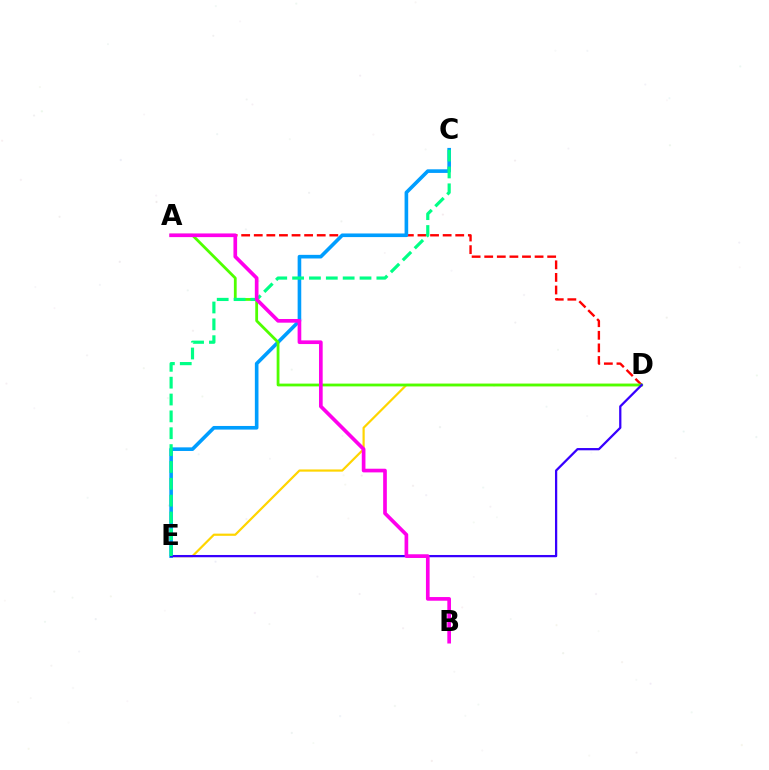{('D', 'E'): [{'color': '#ffd500', 'line_style': 'solid', 'thickness': 1.59}, {'color': '#3700ff', 'line_style': 'solid', 'thickness': 1.63}], ('A', 'D'): [{'color': '#ff0000', 'line_style': 'dashed', 'thickness': 1.71}, {'color': '#4fff00', 'line_style': 'solid', 'thickness': 2.01}], ('C', 'E'): [{'color': '#009eff', 'line_style': 'solid', 'thickness': 2.61}, {'color': '#00ff86', 'line_style': 'dashed', 'thickness': 2.29}], ('A', 'B'): [{'color': '#ff00ed', 'line_style': 'solid', 'thickness': 2.65}]}